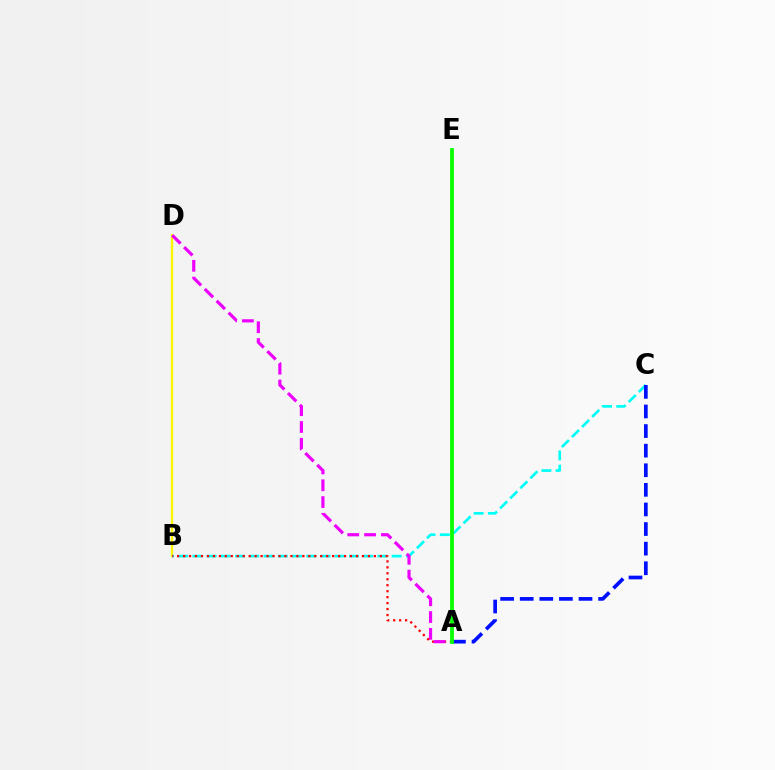{('B', 'D'): [{'color': '#fcf500', 'line_style': 'solid', 'thickness': 1.68}], ('B', 'C'): [{'color': '#00fff6', 'line_style': 'dashed', 'thickness': 1.93}], ('A', 'B'): [{'color': '#ff0000', 'line_style': 'dotted', 'thickness': 1.62}], ('A', 'C'): [{'color': '#0010ff', 'line_style': 'dashed', 'thickness': 2.66}], ('A', 'D'): [{'color': '#ee00ff', 'line_style': 'dashed', 'thickness': 2.28}], ('A', 'E'): [{'color': '#08ff00', 'line_style': 'solid', 'thickness': 2.7}]}